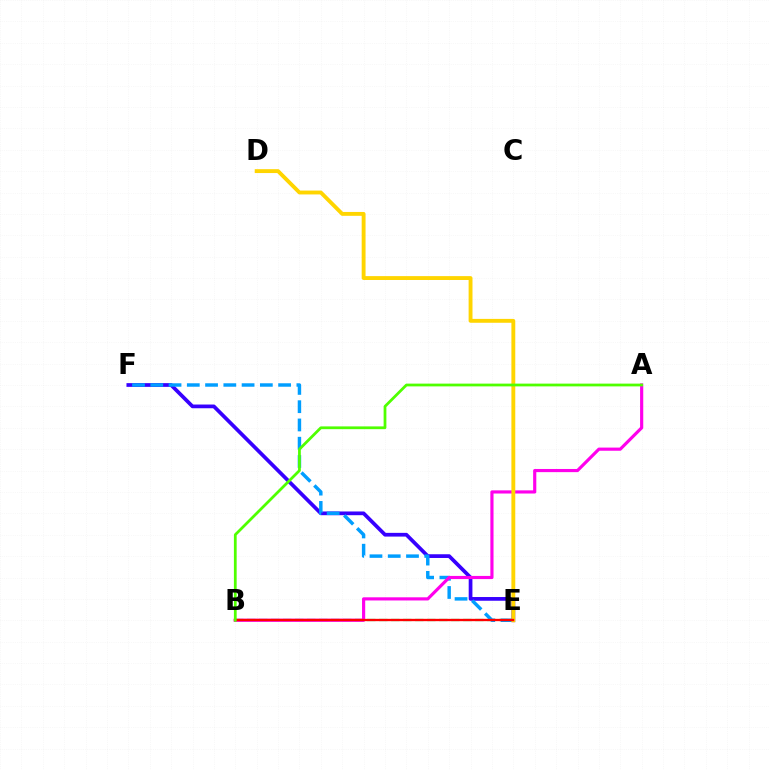{('B', 'E'): [{'color': '#00ff86', 'line_style': 'dashed', 'thickness': 1.63}, {'color': '#ff0000', 'line_style': 'solid', 'thickness': 1.68}], ('E', 'F'): [{'color': '#3700ff', 'line_style': 'solid', 'thickness': 2.68}, {'color': '#009eff', 'line_style': 'dashed', 'thickness': 2.48}], ('A', 'B'): [{'color': '#ff00ed', 'line_style': 'solid', 'thickness': 2.28}, {'color': '#4fff00', 'line_style': 'solid', 'thickness': 1.99}], ('D', 'E'): [{'color': '#ffd500', 'line_style': 'solid', 'thickness': 2.79}]}